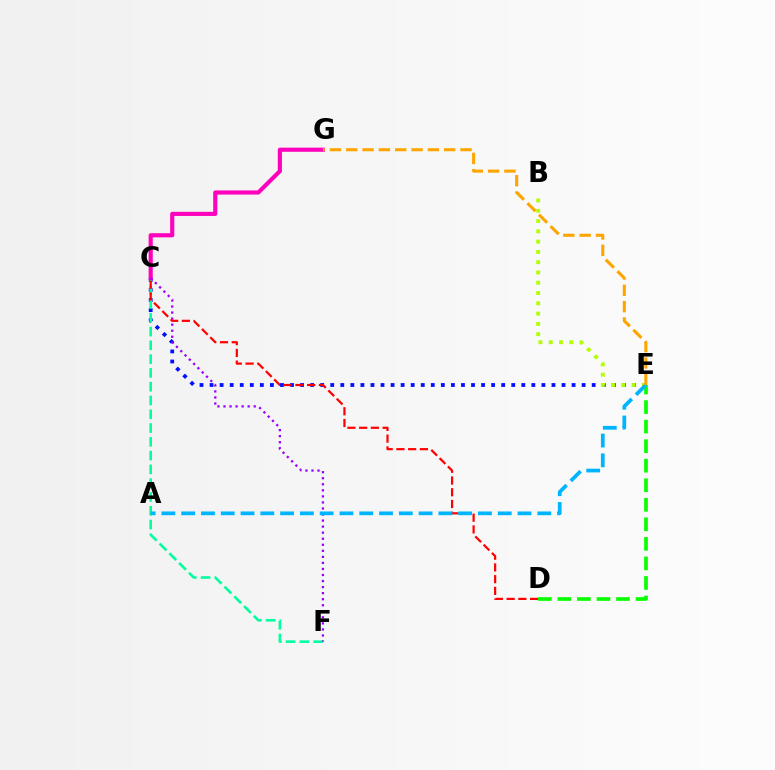{('C', 'E'): [{'color': '#0010ff', 'line_style': 'dotted', 'thickness': 2.73}], ('B', 'E'): [{'color': '#b3ff00', 'line_style': 'dotted', 'thickness': 2.79}], ('C', 'F'): [{'color': '#00ff9d', 'line_style': 'dashed', 'thickness': 1.87}, {'color': '#9b00ff', 'line_style': 'dotted', 'thickness': 1.64}], ('C', 'G'): [{'color': '#ff00bd', 'line_style': 'solid', 'thickness': 2.98}], ('C', 'D'): [{'color': '#ff0000', 'line_style': 'dashed', 'thickness': 1.59}], ('D', 'E'): [{'color': '#08ff00', 'line_style': 'dashed', 'thickness': 2.65}], ('A', 'E'): [{'color': '#00b5ff', 'line_style': 'dashed', 'thickness': 2.69}], ('E', 'G'): [{'color': '#ffa500', 'line_style': 'dashed', 'thickness': 2.22}]}